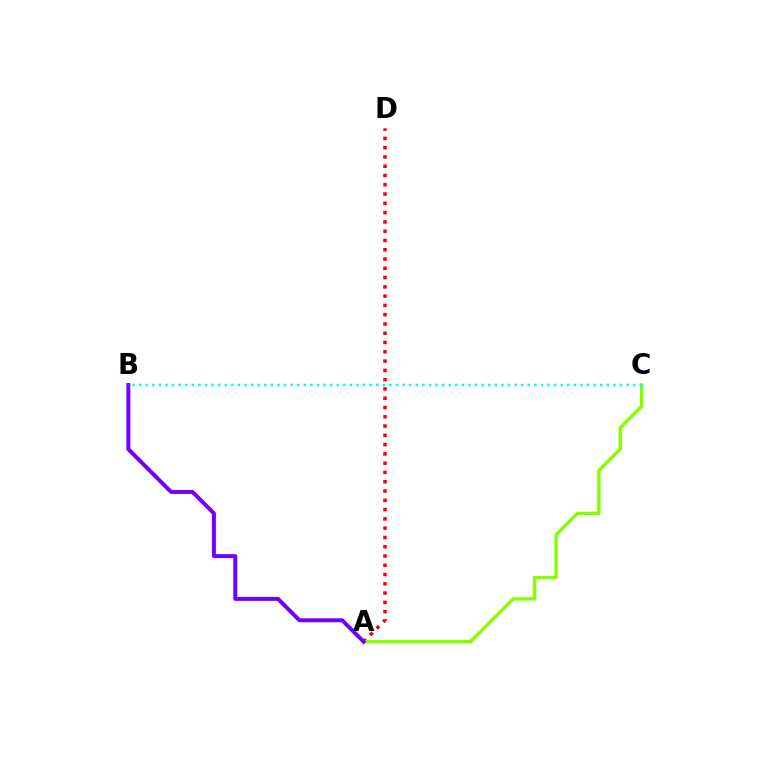{('A', 'D'): [{'color': '#ff0000', 'line_style': 'dotted', 'thickness': 2.52}], ('A', 'C'): [{'color': '#84ff00', 'line_style': 'solid', 'thickness': 2.43}], ('A', 'B'): [{'color': '#7200ff', 'line_style': 'solid', 'thickness': 2.86}], ('B', 'C'): [{'color': '#00fff6', 'line_style': 'dotted', 'thickness': 1.79}]}